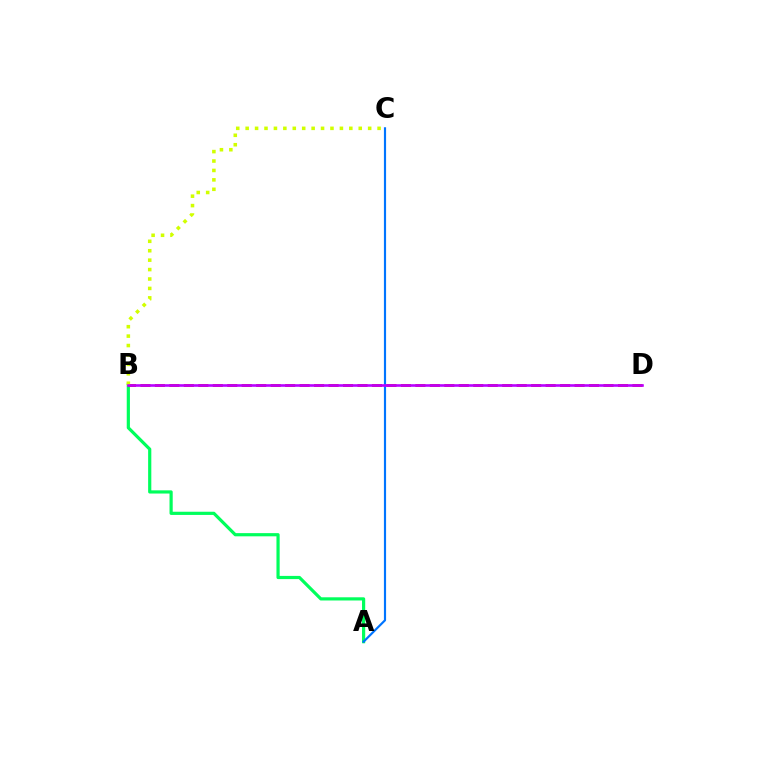{('A', 'B'): [{'color': '#00ff5c', 'line_style': 'solid', 'thickness': 2.3}], ('B', 'D'): [{'color': '#ff0000', 'line_style': 'dashed', 'thickness': 1.97}, {'color': '#b900ff', 'line_style': 'solid', 'thickness': 1.87}], ('A', 'C'): [{'color': '#0074ff', 'line_style': 'solid', 'thickness': 1.56}], ('B', 'C'): [{'color': '#d1ff00', 'line_style': 'dotted', 'thickness': 2.56}]}